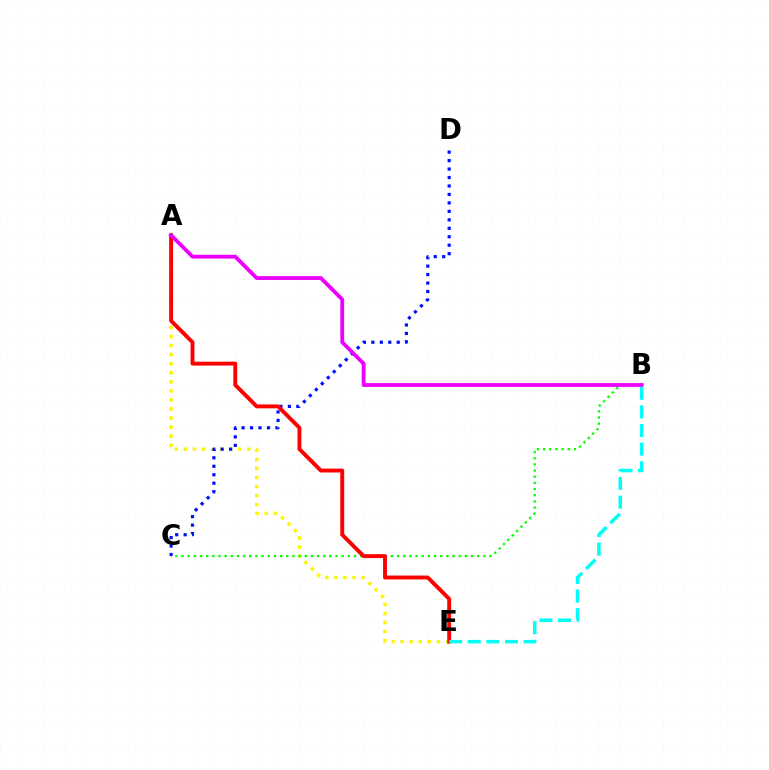{('A', 'E'): [{'color': '#fcf500', 'line_style': 'dotted', 'thickness': 2.46}, {'color': '#ff0000', 'line_style': 'solid', 'thickness': 2.81}], ('C', 'D'): [{'color': '#0010ff', 'line_style': 'dotted', 'thickness': 2.3}], ('B', 'C'): [{'color': '#08ff00', 'line_style': 'dotted', 'thickness': 1.67}], ('A', 'B'): [{'color': '#ee00ff', 'line_style': 'solid', 'thickness': 2.76}], ('B', 'E'): [{'color': '#00fff6', 'line_style': 'dashed', 'thickness': 2.53}]}